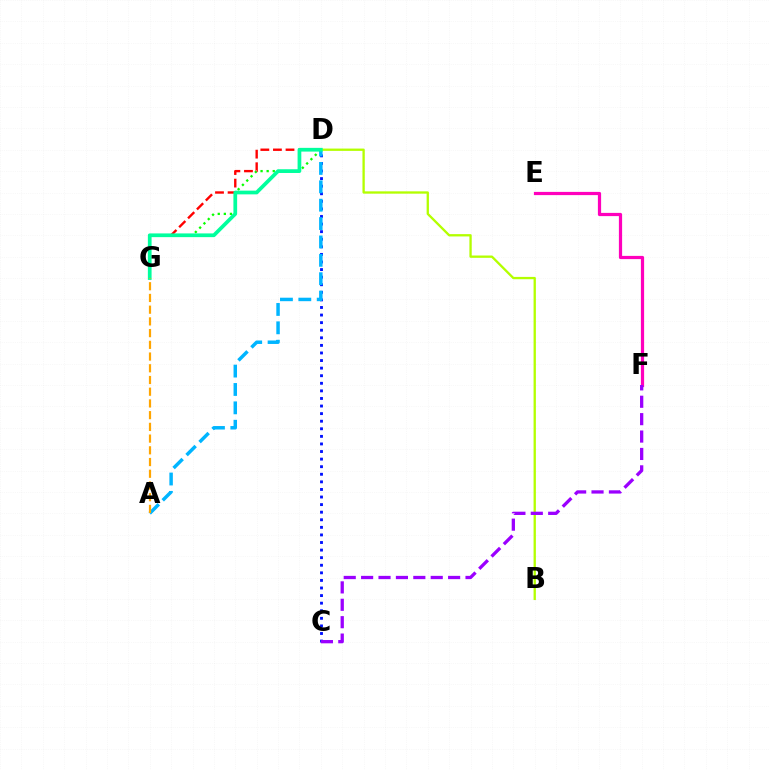{('C', 'D'): [{'color': '#0010ff', 'line_style': 'dotted', 'thickness': 2.06}], ('D', 'G'): [{'color': '#08ff00', 'line_style': 'dotted', 'thickness': 1.65}, {'color': '#ff0000', 'line_style': 'dashed', 'thickness': 1.71}, {'color': '#00ff9d', 'line_style': 'solid', 'thickness': 2.68}], ('A', 'D'): [{'color': '#00b5ff', 'line_style': 'dashed', 'thickness': 2.5}], ('E', 'F'): [{'color': '#ff00bd', 'line_style': 'solid', 'thickness': 2.32}], ('B', 'D'): [{'color': '#b3ff00', 'line_style': 'solid', 'thickness': 1.67}], ('A', 'G'): [{'color': '#ffa500', 'line_style': 'dashed', 'thickness': 1.59}], ('C', 'F'): [{'color': '#9b00ff', 'line_style': 'dashed', 'thickness': 2.36}]}